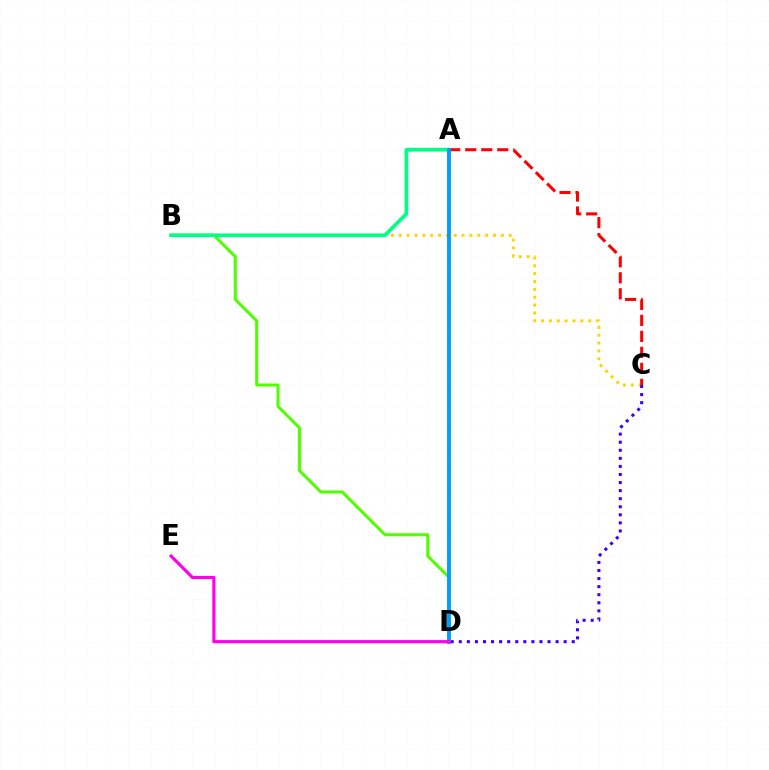{('B', 'C'): [{'color': '#ffd500', 'line_style': 'dotted', 'thickness': 2.13}], ('B', 'D'): [{'color': '#4fff00', 'line_style': 'solid', 'thickness': 2.17}], ('A', 'B'): [{'color': '#00ff86', 'line_style': 'solid', 'thickness': 2.66}], ('A', 'C'): [{'color': '#ff0000', 'line_style': 'dashed', 'thickness': 2.17}], ('C', 'D'): [{'color': '#3700ff', 'line_style': 'dotted', 'thickness': 2.19}], ('A', 'D'): [{'color': '#009eff', 'line_style': 'solid', 'thickness': 2.8}], ('D', 'E'): [{'color': '#ff00ed', 'line_style': 'solid', 'thickness': 2.27}]}